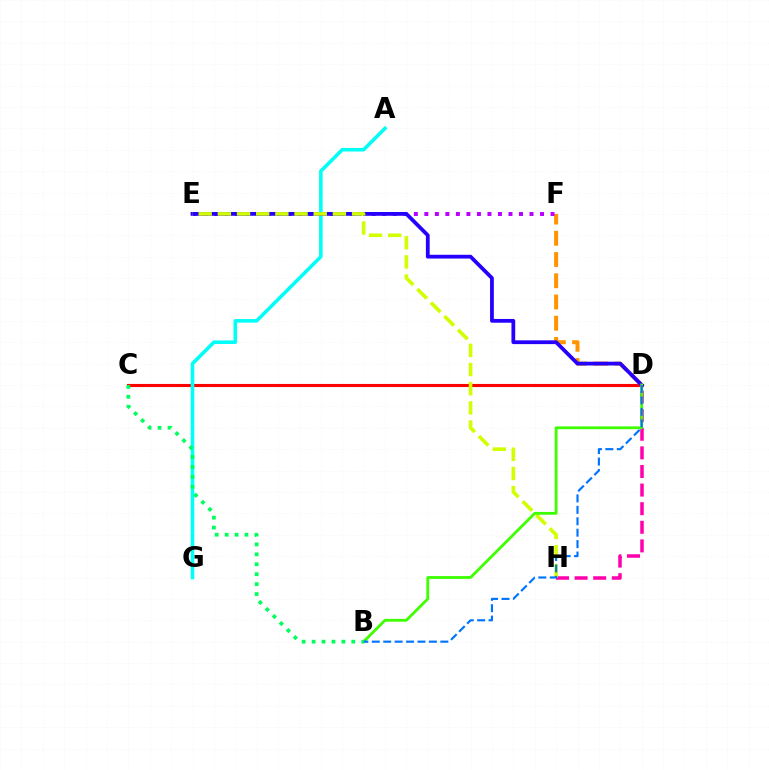{('C', 'D'): [{'color': '#ff0000', 'line_style': 'solid', 'thickness': 2.24}], ('D', 'H'): [{'color': '#ff00ac', 'line_style': 'dashed', 'thickness': 2.53}], ('A', 'G'): [{'color': '#00fff6', 'line_style': 'solid', 'thickness': 2.57}], ('D', 'F'): [{'color': '#ff9400', 'line_style': 'dashed', 'thickness': 2.88}], ('E', 'F'): [{'color': '#b900ff', 'line_style': 'dotted', 'thickness': 2.86}], ('D', 'E'): [{'color': '#2500ff', 'line_style': 'solid', 'thickness': 2.72}], ('E', 'H'): [{'color': '#d1ff00', 'line_style': 'dashed', 'thickness': 2.6}], ('B', 'D'): [{'color': '#3dff00', 'line_style': 'solid', 'thickness': 2.02}, {'color': '#0074ff', 'line_style': 'dashed', 'thickness': 1.55}], ('B', 'C'): [{'color': '#00ff5c', 'line_style': 'dotted', 'thickness': 2.7}]}